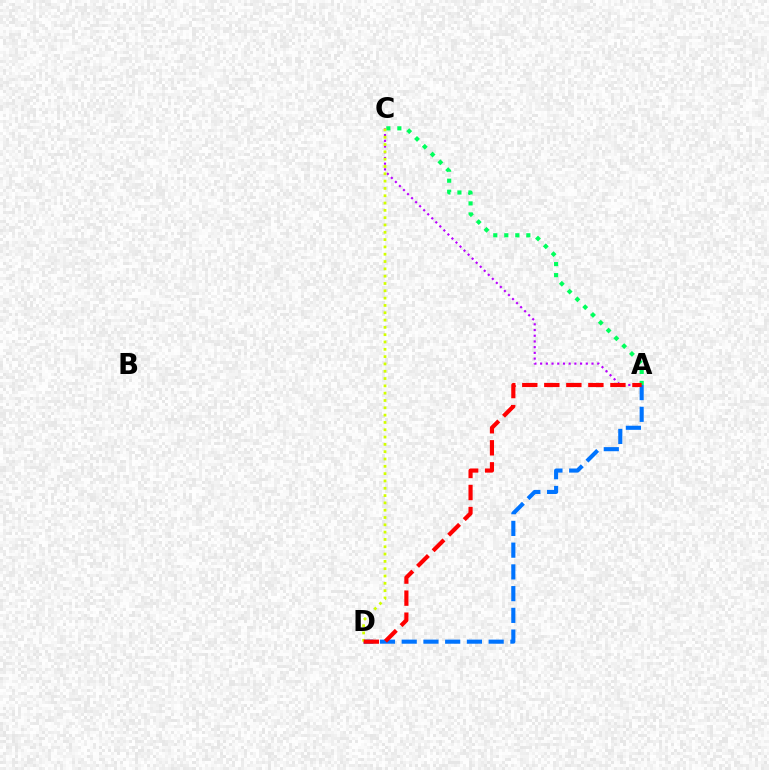{('A', 'C'): [{'color': '#b900ff', 'line_style': 'dotted', 'thickness': 1.55}, {'color': '#00ff5c', 'line_style': 'dotted', 'thickness': 2.99}], ('A', 'D'): [{'color': '#0074ff', 'line_style': 'dashed', 'thickness': 2.95}, {'color': '#ff0000', 'line_style': 'dashed', 'thickness': 2.99}], ('C', 'D'): [{'color': '#d1ff00', 'line_style': 'dotted', 'thickness': 1.99}]}